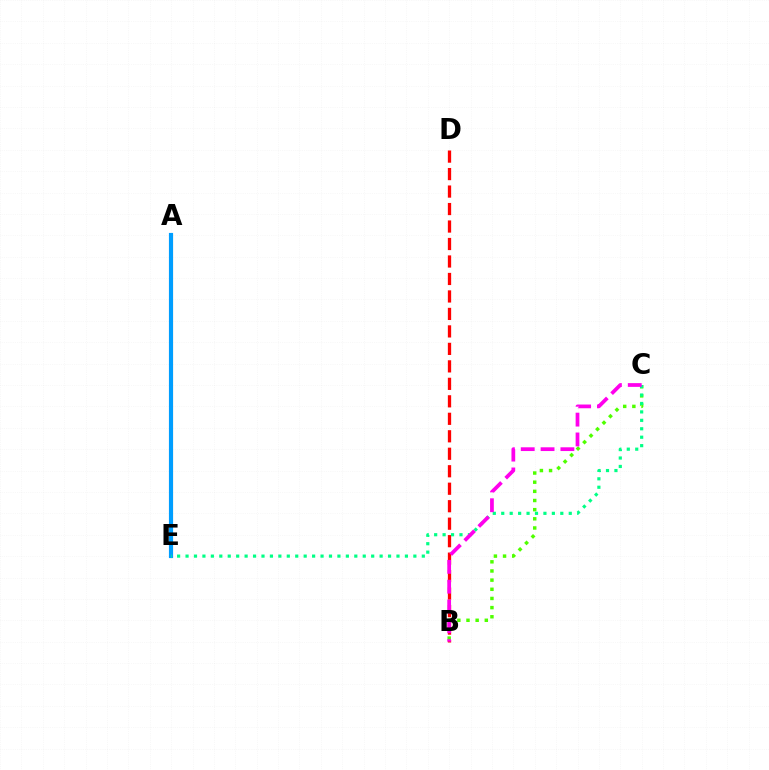{('B', 'C'): [{'color': '#4fff00', 'line_style': 'dotted', 'thickness': 2.49}, {'color': '#ff00ed', 'line_style': 'dashed', 'thickness': 2.69}], ('A', 'E'): [{'color': '#ffd500', 'line_style': 'solid', 'thickness': 2.22}, {'color': '#3700ff', 'line_style': 'dashed', 'thickness': 2.08}, {'color': '#009eff', 'line_style': 'solid', 'thickness': 2.99}], ('B', 'D'): [{'color': '#ff0000', 'line_style': 'dashed', 'thickness': 2.37}], ('C', 'E'): [{'color': '#00ff86', 'line_style': 'dotted', 'thickness': 2.29}]}